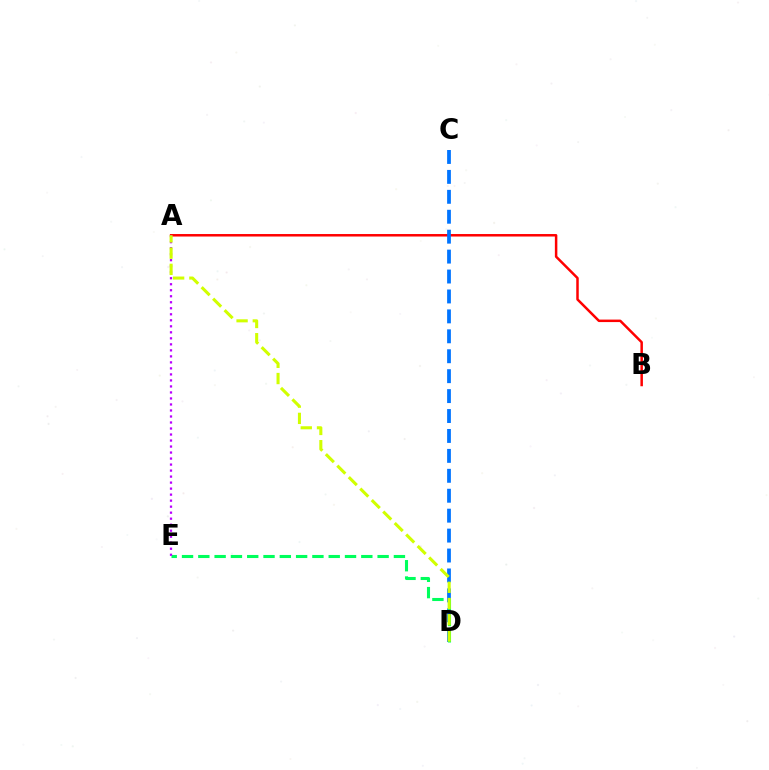{('A', 'B'): [{'color': '#ff0000', 'line_style': 'solid', 'thickness': 1.79}], ('C', 'D'): [{'color': '#0074ff', 'line_style': 'dashed', 'thickness': 2.71}], ('D', 'E'): [{'color': '#00ff5c', 'line_style': 'dashed', 'thickness': 2.21}], ('A', 'E'): [{'color': '#b900ff', 'line_style': 'dotted', 'thickness': 1.63}], ('A', 'D'): [{'color': '#d1ff00', 'line_style': 'dashed', 'thickness': 2.21}]}